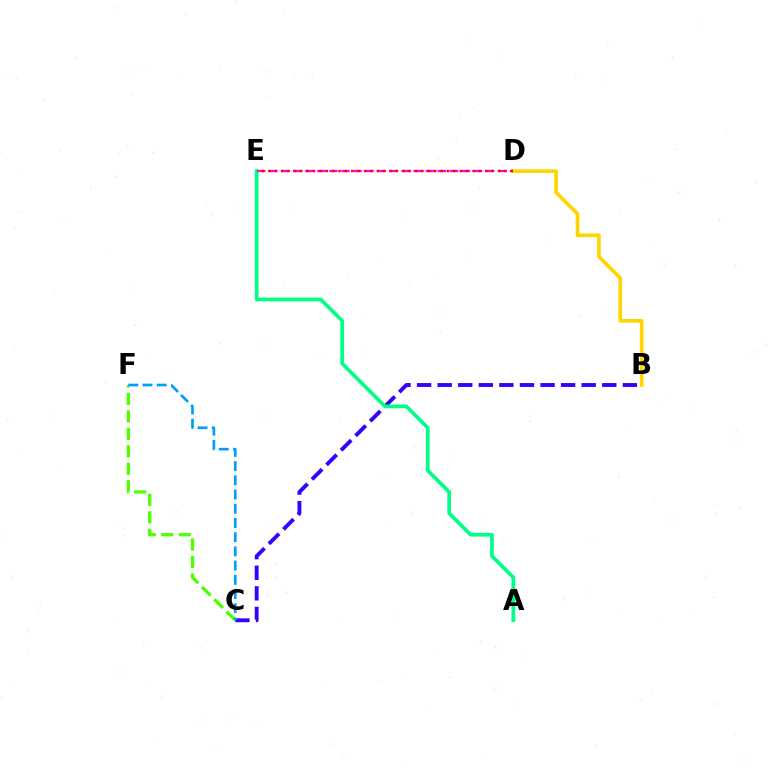{('B', 'D'): [{'color': '#ffd500', 'line_style': 'solid', 'thickness': 2.64}], ('D', 'E'): [{'color': '#ff00ed', 'line_style': 'dashed', 'thickness': 1.64}, {'color': '#ff0000', 'line_style': 'dotted', 'thickness': 1.73}], ('B', 'C'): [{'color': '#3700ff', 'line_style': 'dashed', 'thickness': 2.8}], ('C', 'F'): [{'color': '#4fff00', 'line_style': 'dashed', 'thickness': 2.37}, {'color': '#009eff', 'line_style': 'dashed', 'thickness': 1.93}], ('A', 'E'): [{'color': '#00ff86', 'line_style': 'solid', 'thickness': 2.66}]}